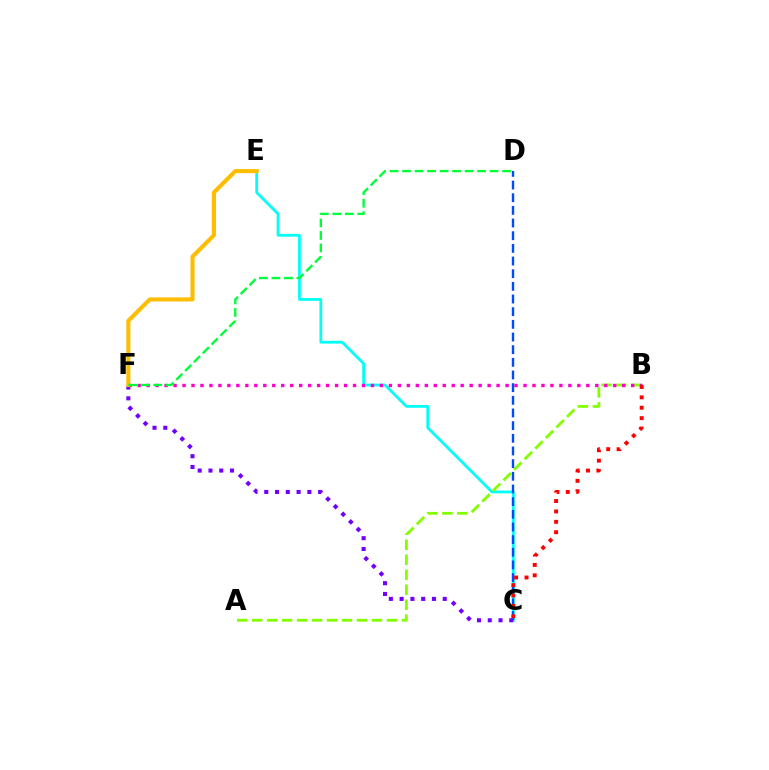{('C', 'E'): [{'color': '#00fff6', 'line_style': 'solid', 'thickness': 2.0}], ('A', 'B'): [{'color': '#84ff00', 'line_style': 'dashed', 'thickness': 2.04}], ('C', 'F'): [{'color': '#7200ff', 'line_style': 'dotted', 'thickness': 2.93}], ('B', 'F'): [{'color': '#ff00cf', 'line_style': 'dotted', 'thickness': 2.44}], ('E', 'F'): [{'color': '#ffbd00', 'line_style': 'solid', 'thickness': 2.94}], ('C', 'D'): [{'color': '#004bff', 'line_style': 'dashed', 'thickness': 1.72}], ('D', 'F'): [{'color': '#00ff39', 'line_style': 'dashed', 'thickness': 1.7}], ('B', 'C'): [{'color': '#ff0000', 'line_style': 'dotted', 'thickness': 2.82}]}